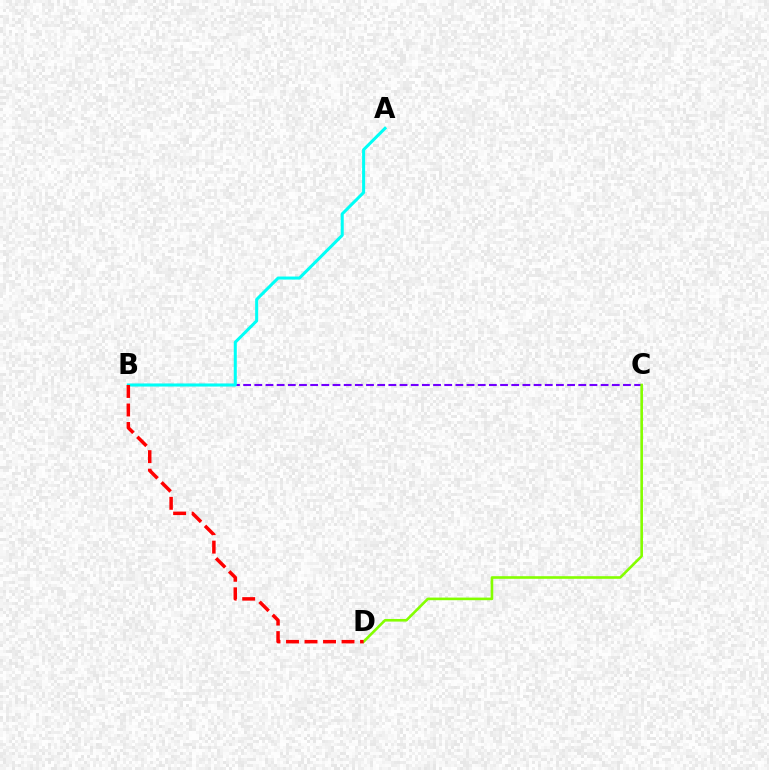{('B', 'C'): [{'color': '#7200ff', 'line_style': 'dashed', 'thickness': 1.52}], ('C', 'D'): [{'color': '#84ff00', 'line_style': 'solid', 'thickness': 1.89}], ('A', 'B'): [{'color': '#00fff6', 'line_style': 'solid', 'thickness': 2.19}], ('B', 'D'): [{'color': '#ff0000', 'line_style': 'dashed', 'thickness': 2.51}]}